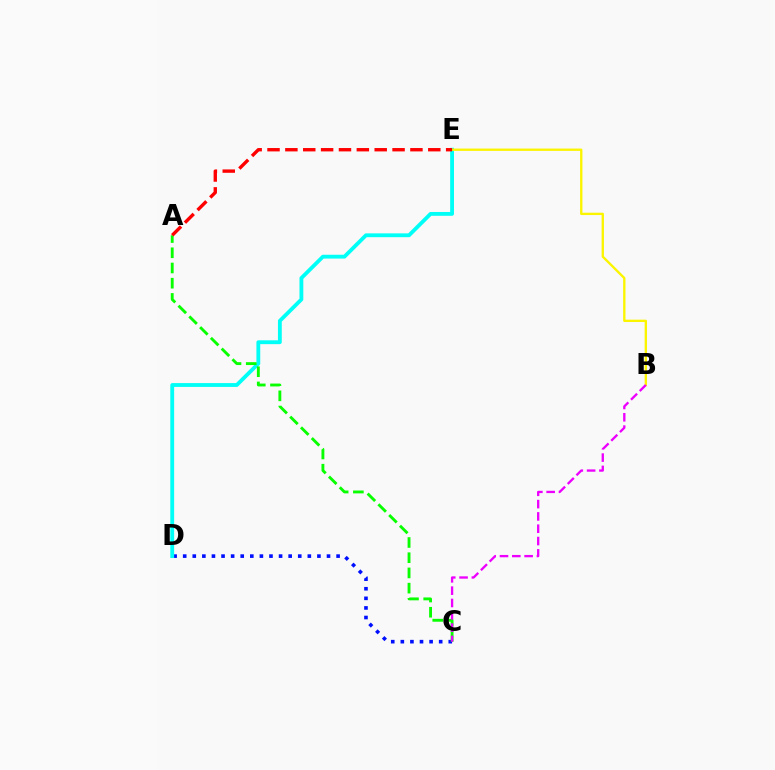{('C', 'D'): [{'color': '#0010ff', 'line_style': 'dotted', 'thickness': 2.61}], ('D', 'E'): [{'color': '#00fff6', 'line_style': 'solid', 'thickness': 2.76}], ('B', 'E'): [{'color': '#fcf500', 'line_style': 'solid', 'thickness': 1.69}], ('A', 'C'): [{'color': '#08ff00', 'line_style': 'dashed', 'thickness': 2.07}], ('B', 'C'): [{'color': '#ee00ff', 'line_style': 'dashed', 'thickness': 1.67}], ('A', 'E'): [{'color': '#ff0000', 'line_style': 'dashed', 'thickness': 2.43}]}